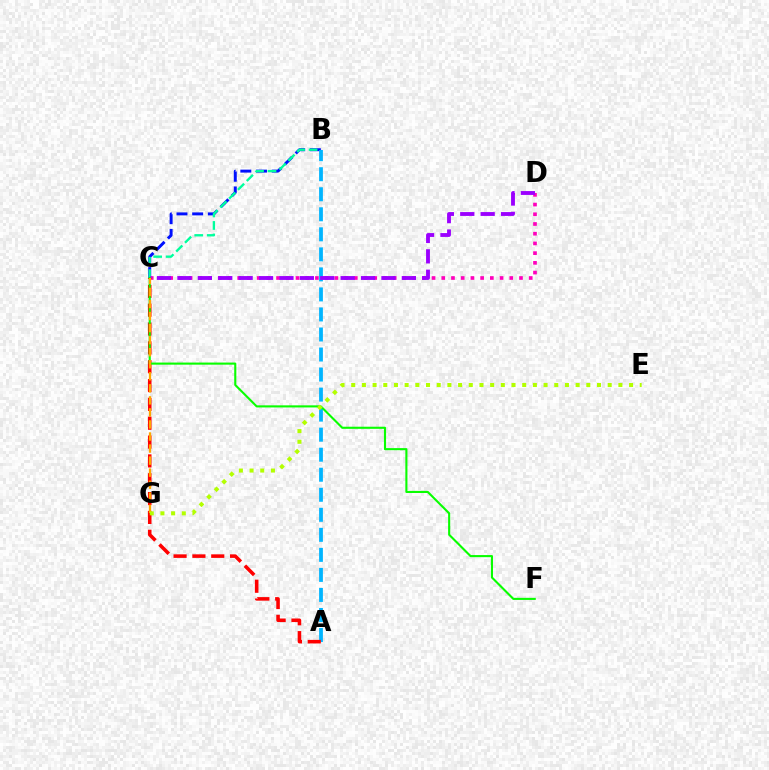{('C', 'D'): [{'color': '#ff00bd', 'line_style': 'dotted', 'thickness': 2.64}, {'color': '#9b00ff', 'line_style': 'dashed', 'thickness': 2.77}], ('B', 'C'): [{'color': '#0010ff', 'line_style': 'dashed', 'thickness': 2.13}, {'color': '#00ff9d', 'line_style': 'dashed', 'thickness': 1.7}], ('A', 'B'): [{'color': '#00b5ff', 'line_style': 'dashed', 'thickness': 2.72}], ('A', 'C'): [{'color': '#ff0000', 'line_style': 'dashed', 'thickness': 2.56}], ('C', 'F'): [{'color': '#08ff00', 'line_style': 'solid', 'thickness': 1.52}], ('C', 'G'): [{'color': '#ffa500', 'line_style': 'dashed', 'thickness': 1.64}], ('E', 'G'): [{'color': '#b3ff00', 'line_style': 'dotted', 'thickness': 2.9}]}